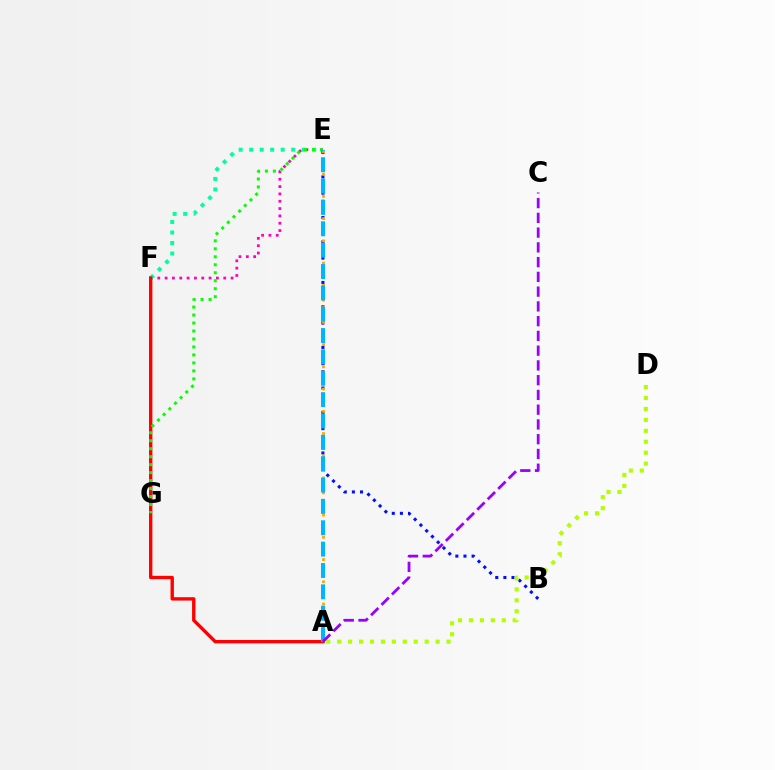{('E', 'F'): [{'color': '#ff00bd', 'line_style': 'dotted', 'thickness': 1.99}, {'color': '#00ff9d', 'line_style': 'dotted', 'thickness': 2.85}], ('B', 'E'): [{'color': '#0010ff', 'line_style': 'dotted', 'thickness': 2.21}], ('A', 'E'): [{'color': '#ffa500', 'line_style': 'dotted', 'thickness': 2.01}, {'color': '#00b5ff', 'line_style': 'dashed', 'thickness': 2.9}], ('A', 'F'): [{'color': '#ff0000', 'line_style': 'solid', 'thickness': 2.42}], ('E', 'G'): [{'color': '#08ff00', 'line_style': 'dotted', 'thickness': 2.17}], ('A', 'D'): [{'color': '#b3ff00', 'line_style': 'dotted', 'thickness': 2.97}], ('A', 'C'): [{'color': '#9b00ff', 'line_style': 'dashed', 'thickness': 2.0}]}